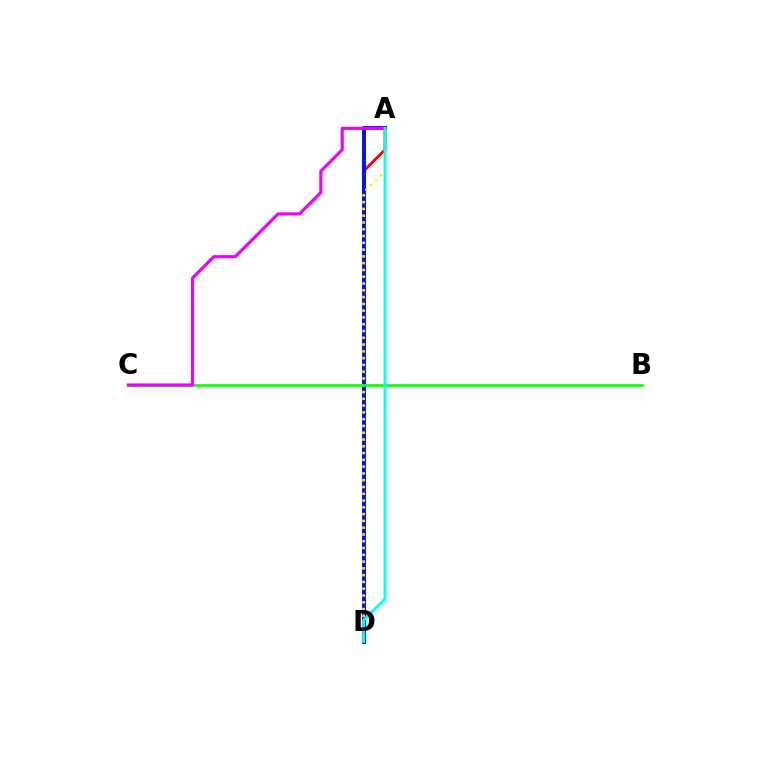{('A', 'D'): [{'color': '#ff0000', 'line_style': 'solid', 'thickness': 2.08}, {'color': '#0010ff', 'line_style': 'solid', 'thickness': 2.84}, {'color': '#fcf500', 'line_style': 'dotted', 'thickness': 1.84}, {'color': '#00fff6', 'line_style': 'solid', 'thickness': 2.04}], ('B', 'C'): [{'color': '#08ff00', 'line_style': 'solid', 'thickness': 1.9}], ('A', 'C'): [{'color': '#ee00ff', 'line_style': 'solid', 'thickness': 2.25}]}